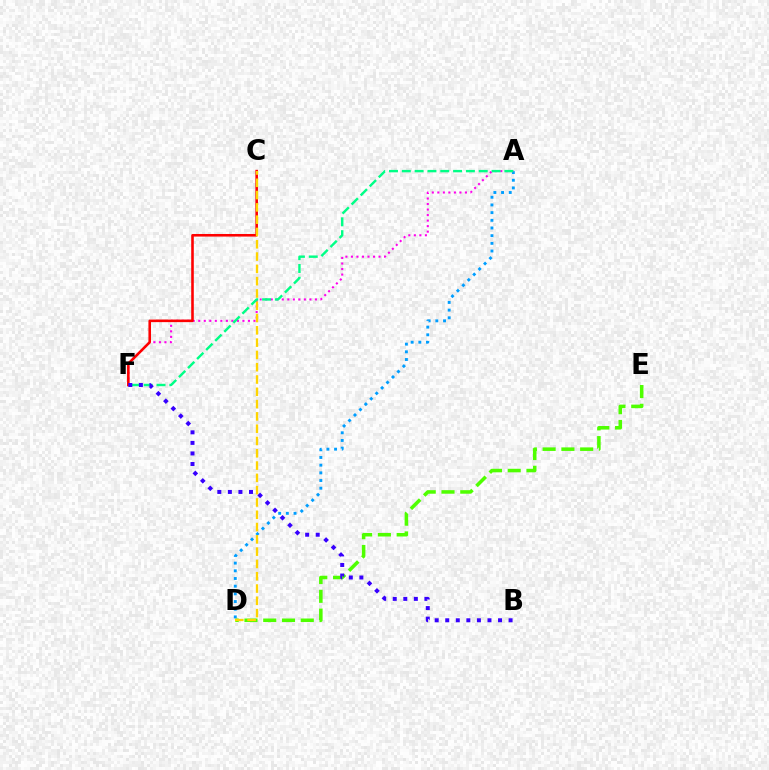{('D', 'E'): [{'color': '#4fff00', 'line_style': 'dashed', 'thickness': 2.55}], ('A', 'D'): [{'color': '#009eff', 'line_style': 'dotted', 'thickness': 2.09}], ('A', 'F'): [{'color': '#ff00ed', 'line_style': 'dotted', 'thickness': 1.5}, {'color': '#00ff86', 'line_style': 'dashed', 'thickness': 1.74}], ('C', 'F'): [{'color': '#ff0000', 'line_style': 'solid', 'thickness': 1.86}], ('C', 'D'): [{'color': '#ffd500', 'line_style': 'dashed', 'thickness': 1.67}], ('B', 'F'): [{'color': '#3700ff', 'line_style': 'dotted', 'thickness': 2.87}]}